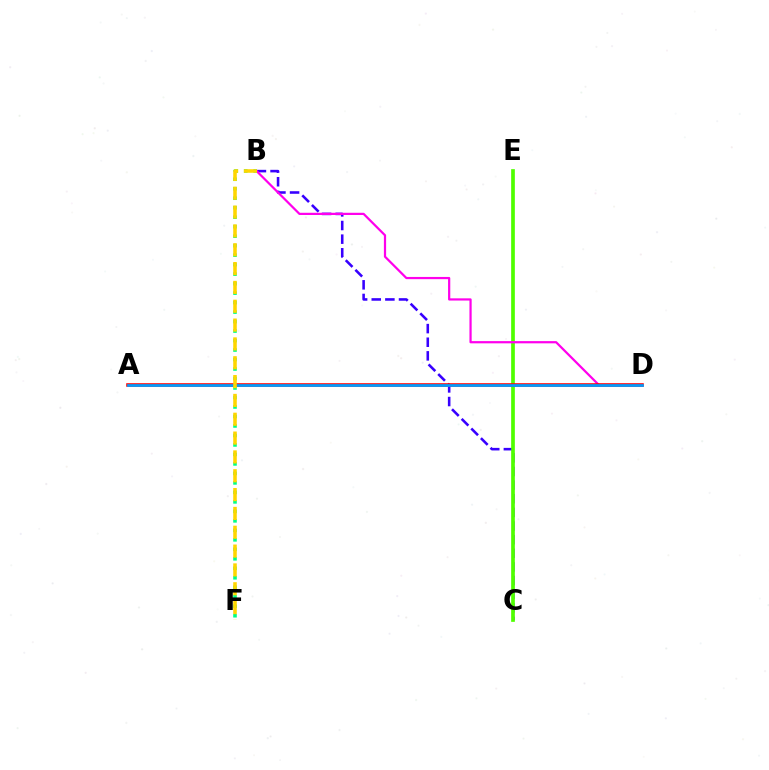{('B', 'C'): [{'color': '#3700ff', 'line_style': 'dashed', 'thickness': 1.85}], ('C', 'E'): [{'color': '#4fff00', 'line_style': 'solid', 'thickness': 2.66}], ('B', 'D'): [{'color': '#ff00ed', 'line_style': 'solid', 'thickness': 1.6}], ('A', 'D'): [{'color': '#ff0000', 'line_style': 'solid', 'thickness': 2.57}, {'color': '#009eff', 'line_style': 'solid', 'thickness': 1.93}], ('B', 'F'): [{'color': '#00ff86', 'line_style': 'dotted', 'thickness': 2.58}, {'color': '#ffd500', 'line_style': 'dashed', 'thickness': 2.56}]}